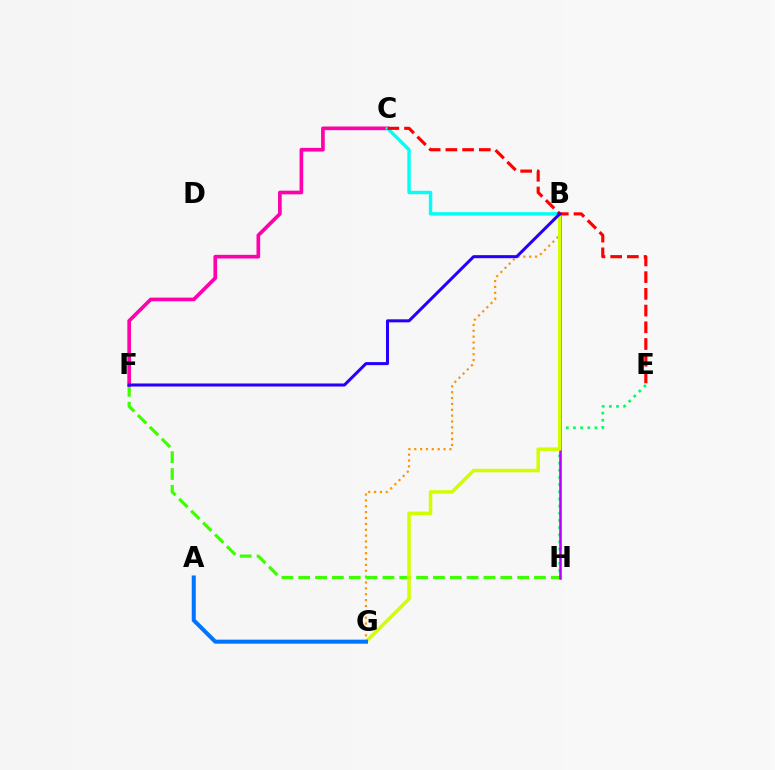{('E', 'H'): [{'color': '#00ff5c', 'line_style': 'dotted', 'thickness': 1.94}], ('B', 'G'): [{'color': '#ff9400', 'line_style': 'dotted', 'thickness': 1.59}, {'color': '#d1ff00', 'line_style': 'solid', 'thickness': 2.53}], ('F', 'H'): [{'color': '#3dff00', 'line_style': 'dashed', 'thickness': 2.29}], ('C', 'F'): [{'color': '#ff00ac', 'line_style': 'solid', 'thickness': 2.64}], ('B', 'H'): [{'color': '#b900ff', 'line_style': 'solid', 'thickness': 1.84}], ('B', 'C'): [{'color': '#00fff6', 'line_style': 'solid', 'thickness': 2.45}], ('C', 'E'): [{'color': '#ff0000', 'line_style': 'dashed', 'thickness': 2.27}], ('A', 'G'): [{'color': '#0074ff', 'line_style': 'solid', 'thickness': 2.9}], ('B', 'F'): [{'color': '#2500ff', 'line_style': 'solid', 'thickness': 2.18}]}